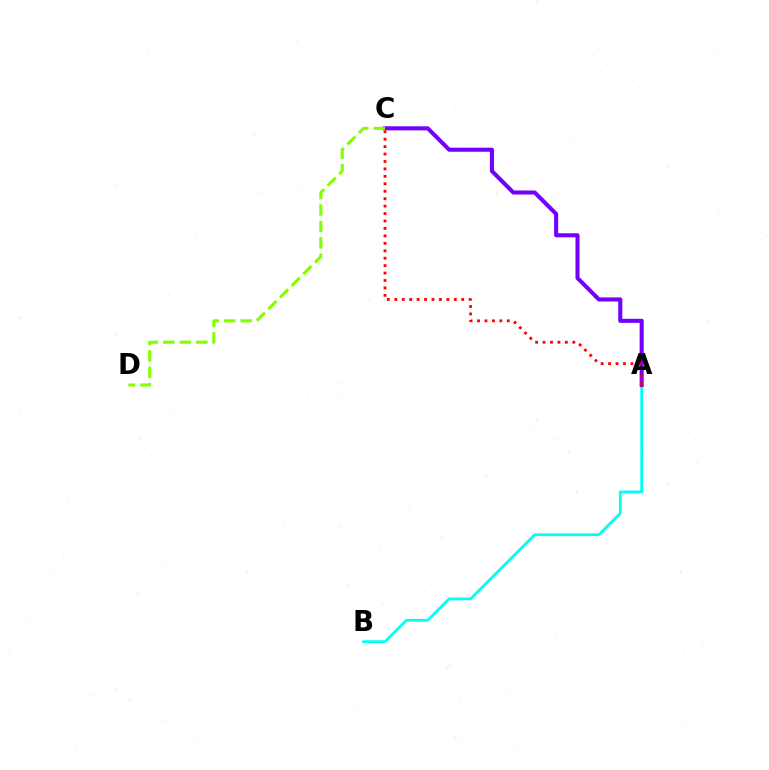{('A', 'B'): [{'color': '#00fff6', 'line_style': 'solid', 'thickness': 1.98}], ('A', 'C'): [{'color': '#7200ff', 'line_style': 'solid', 'thickness': 2.93}, {'color': '#ff0000', 'line_style': 'dotted', 'thickness': 2.02}], ('C', 'D'): [{'color': '#84ff00', 'line_style': 'dashed', 'thickness': 2.23}]}